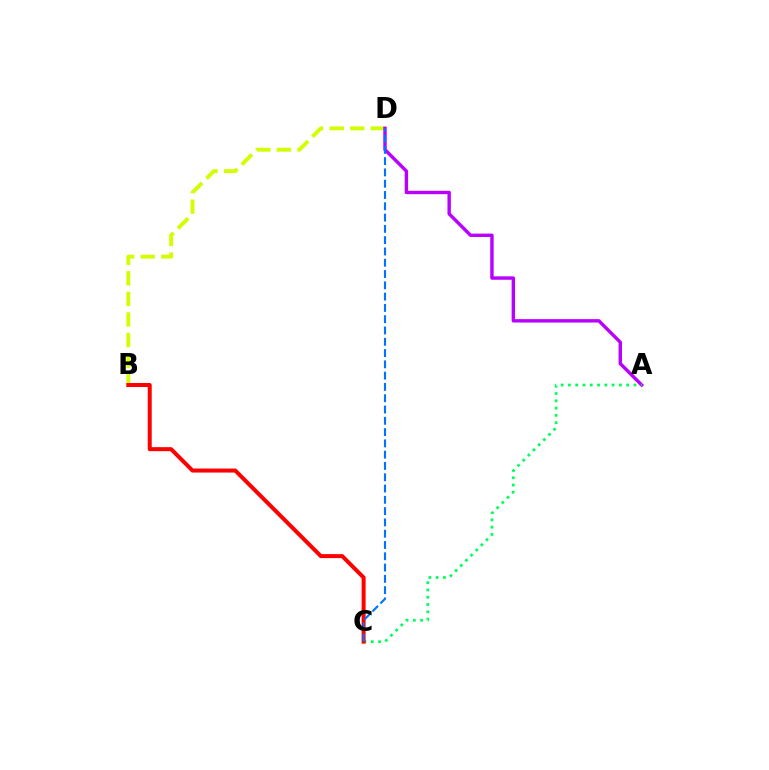{('B', 'D'): [{'color': '#d1ff00', 'line_style': 'dashed', 'thickness': 2.79}], ('A', 'D'): [{'color': '#b900ff', 'line_style': 'solid', 'thickness': 2.45}], ('A', 'C'): [{'color': '#00ff5c', 'line_style': 'dotted', 'thickness': 1.98}], ('B', 'C'): [{'color': '#ff0000', 'line_style': 'solid', 'thickness': 2.88}], ('C', 'D'): [{'color': '#0074ff', 'line_style': 'dashed', 'thickness': 1.53}]}